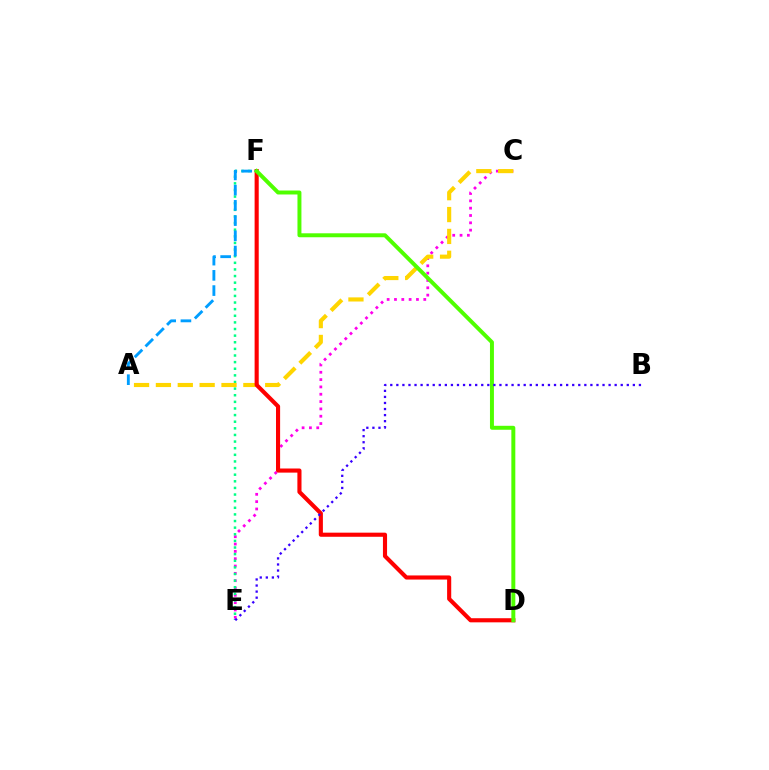{('C', 'E'): [{'color': '#ff00ed', 'line_style': 'dotted', 'thickness': 1.99}], ('E', 'F'): [{'color': '#00ff86', 'line_style': 'dotted', 'thickness': 1.8}], ('A', 'F'): [{'color': '#009eff', 'line_style': 'dashed', 'thickness': 2.07}], ('A', 'C'): [{'color': '#ffd500', 'line_style': 'dashed', 'thickness': 2.97}], ('D', 'F'): [{'color': '#ff0000', 'line_style': 'solid', 'thickness': 2.96}, {'color': '#4fff00', 'line_style': 'solid', 'thickness': 2.85}], ('B', 'E'): [{'color': '#3700ff', 'line_style': 'dotted', 'thickness': 1.65}]}